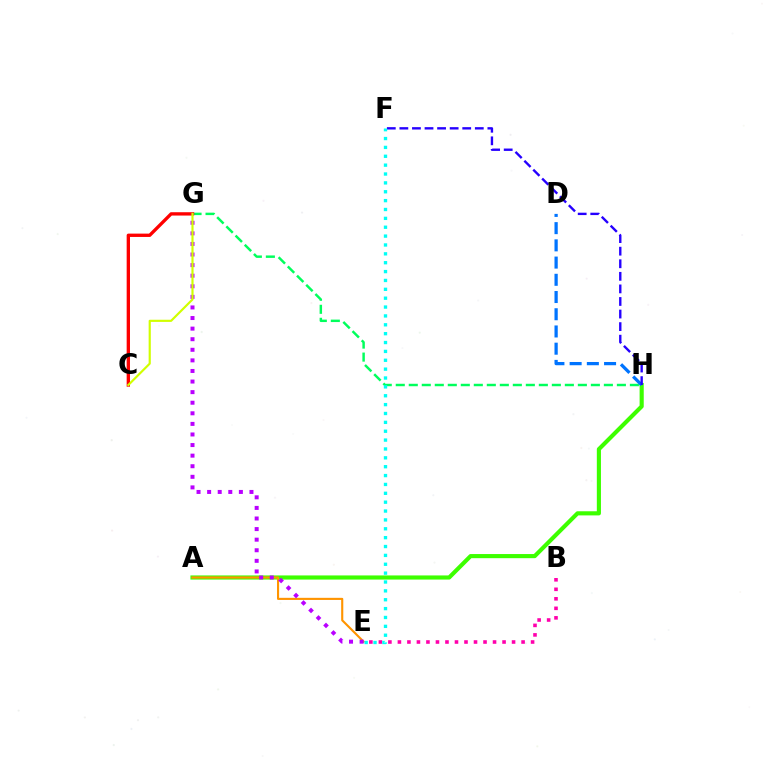{('G', 'H'): [{'color': '#00ff5c', 'line_style': 'dashed', 'thickness': 1.77}], ('A', 'H'): [{'color': '#3dff00', 'line_style': 'solid', 'thickness': 2.98}], ('D', 'H'): [{'color': '#0074ff', 'line_style': 'dashed', 'thickness': 2.34}], ('A', 'E'): [{'color': '#ff9400', 'line_style': 'solid', 'thickness': 1.53}], ('F', 'H'): [{'color': '#2500ff', 'line_style': 'dashed', 'thickness': 1.71}], ('C', 'G'): [{'color': '#ff0000', 'line_style': 'solid', 'thickness': 2.4}, {'color': '#d1ff00', 'line_style': 'solid', 'thickness': 1.56}], ('E', 'G'): [{'color': '#b900ff', 'line_style': 'dotted', 'thickness': 2.88}], ('B', 'E'): [{'color': '#ff00ac', 'line_style': 'dotted', 'thickness': 2.58}], ('E', 'F'): [{'color': '#00fff6', 'line_style': 'dotted', 'thickness': 2.41}]}